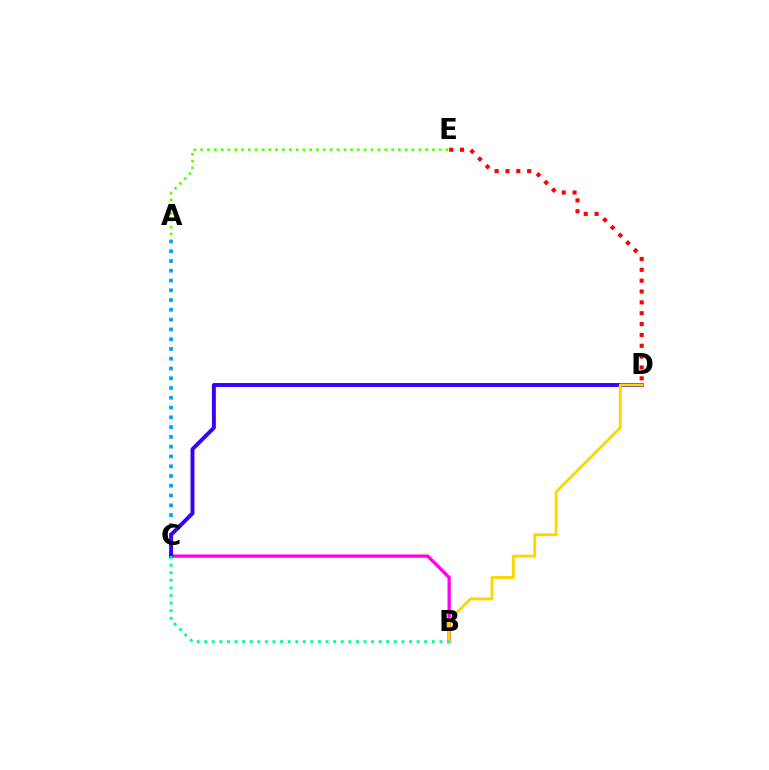{('D', 'E'): [{'color': '#ff0000', 'line_style': 'dotted', 'thickness': 2.95}], ('B', 'C'): [{'color': '#ff00ed', 'line_style': 'solid', 'thickness': 2.38}, {'color': '#00ff86', 'line_style': 'dotted', 'thickness': 2.06}], ('A', 'C'): [{'color': '#009eff', 'line_style': 'dotted', 'thickness': 2.66}], ('C', 'D'): [{'color': '#3700ff', 'line_style': 'solid', 'thickness': 2.82}], ('B', 'D'): [{'color': '#ffd500', 'line_style': 'solid', 'thickness': 2.06}], ('A', 'E'): [{'color': '#4fff00', 'line_style': 'dotted', 'thickness': 1.85}]}